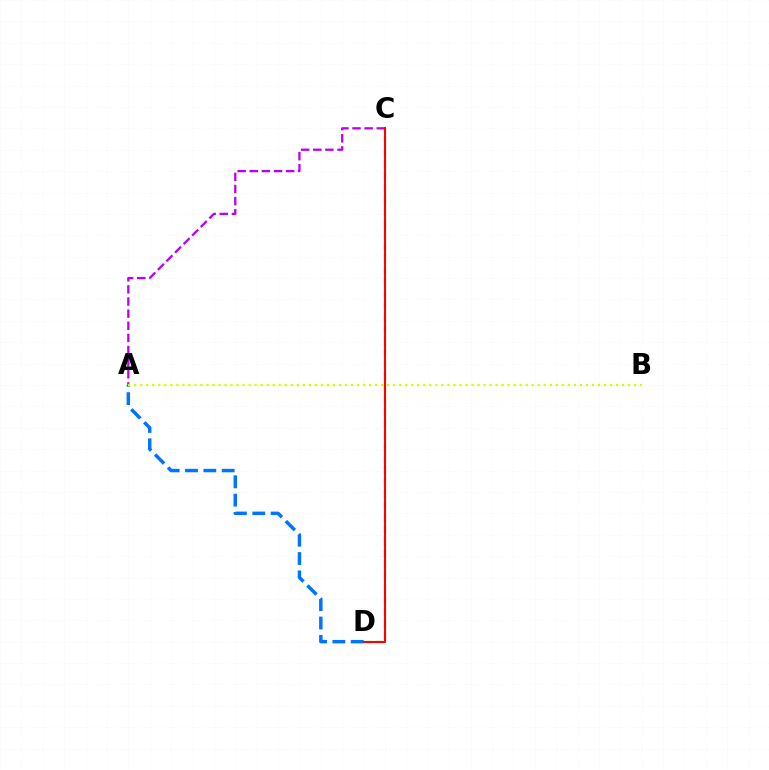{('C', 'D'): [{'color': '#00ff5c', 'line_style': 'dashed', 'thickness': 1.6}, {'color': '#ff0000', 'line_style': 'solid', 'thickness': 1.51}], ('A', 'C'): [{'color': '#b900ff', 'line_style': 'dashed', 'thickness': 1.65}], ('A', 'D'): [{'color': '#0074ff', 'line_style': 'dashed', 'thickness': 2.49}], ('A', 'B'): [{'color': '#d1ff00', 'line_style': 'dotted', 'thickness': 1.64}]}